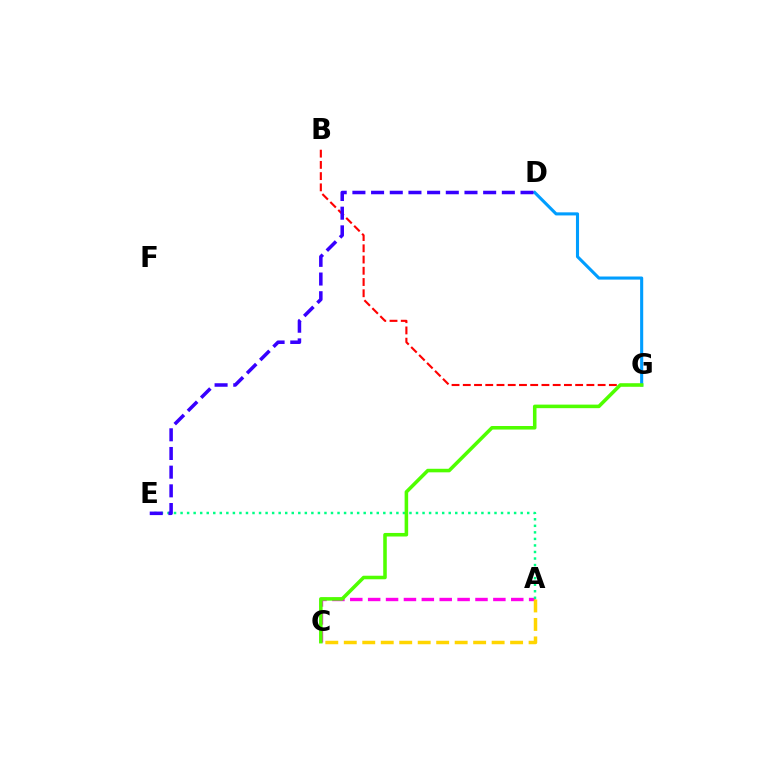{('A', 'C'): [{'color': '#ff00ed', 'line_style': 'dashed', 'thickness': 2.43}, {'color': '#ffd500', 'line_style': 'dashed', 'thickness': 2.51}], ('A', 'E'): [{'color': '#00ff86', 'line_style': 'dotted', 'thickness': 1.78}], ('B', 'G'): [{'color': '#ff0000', 'line_style': 'dashed', 'thickness': 1.53}], ('D', 'G'): [{'color': '#009eff', 'line_style': 'solid', 'thickness': 2.23}], ('D', 'E'): [{'color': '#3700ff', 'line_style': 'dashed', 'thickness': 2.54}], ('C', 'G'): [{'color': '#4fff00', 'line_style': 'solid', 'thickness': 2.56}]}